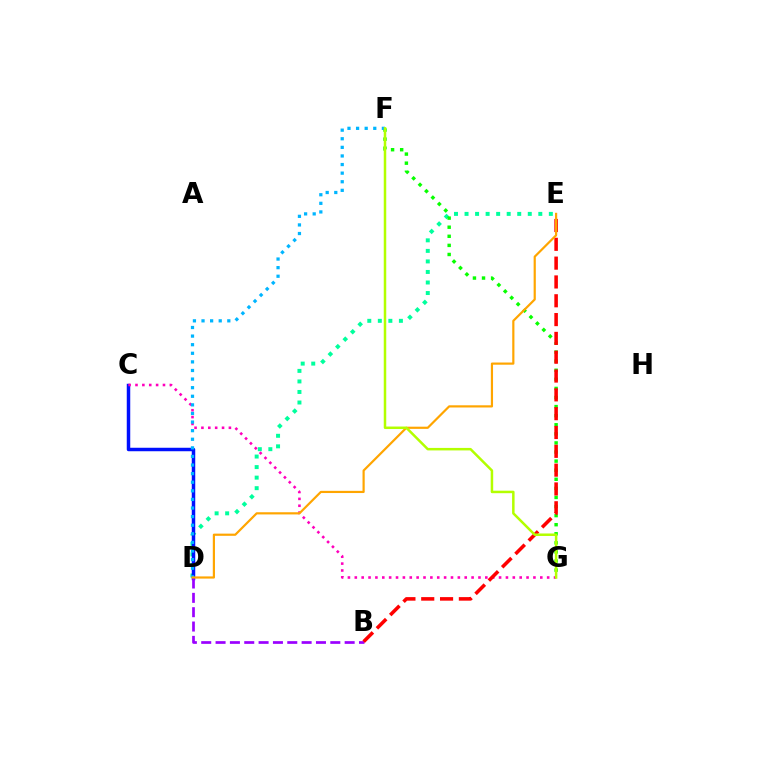{('D', 'E'): [{'color': '#00ff9d', 'line_style': 'dotted', 'thickness': 2.86}, {'color': '#ffa500', 'line_style': 'solid', 'thickness': 1.58}], ('F', 'G'): [{'color': '#08ff00', 'line_style': 'dotted', 'thickness': 2.47}, {'color': '#b3ff00', 'line_style': 'solid', 'thickness': 1.8}], ('C', 'D'): [{'color': '#0010ff', 'line_style': 'solid', 'thickness': 2.5}], ('B', 'D'): [{'color': '#9b00ff', 'line_style': 'dashed', 'thickness': 1.95}], ('C', 'G'): [{'color': '#ff00bd', 'line_style': 'dotted', 'thickness': 1.87}], ('D', 'F'): [{'color': '#00b5ff', 'line_style': 'dotted', 'thickness': 2.34}], ('B', 'E'): [{'color': '#ff0000', 'line_style': 'dashed', 'thickness': 2.56}]}